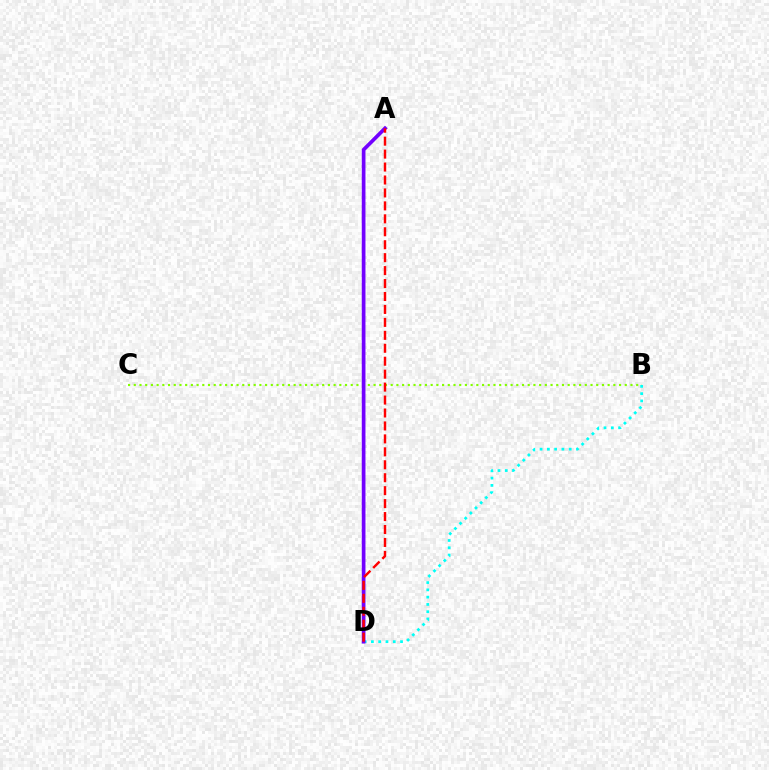{('B', 'C'): [{'color': '#84ff00', 'line_style': 'dotted', 'thickness': 1.55}], ('B', 'D'): [{'color': '#00fff6', 'line_style': 'dotted', 'thickness': 1.98}], ('A', 'D'): [{'color': '#7200ff', 'line_style': 'solid', 'thickness': 2.66}, {'color': '#ff0000', 'line_style': 'dashed', 'thickness': 1.76}]}